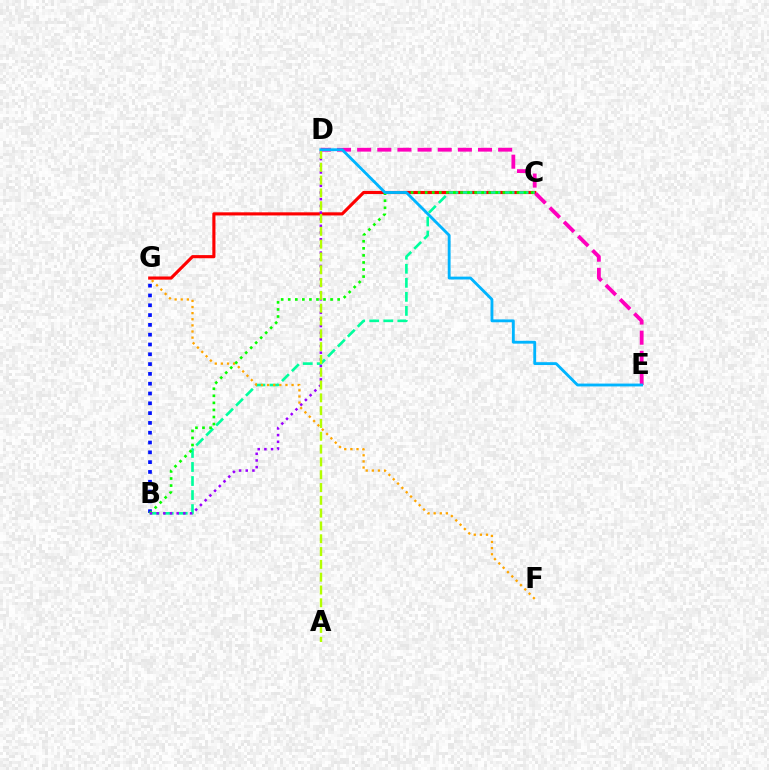{('C', 'G'): [{'color': '#ff0000', 'line_style': 'solid', 'thickness': 2.26}], ('B', 'C'): [{'color': '#00ff9d', 'line_style': 'dashed', 'thickness': 1.91}, {'color': '#08ff00', 'line_style': 'dotted', 'thickness': 1.92}], ('B', 'G'): [{'color': '#0010ff', 'line_style': 'dotted', 'thickness': 2.66}], ('F', 'G'): [{'color': '#ffa500', 'line_style': 'dotted', 'thickness': 1.66}], ('D', 'E'): [{'color': '#ff00bd', 'line_style': 'dashed', 'thickness': 2.74}, {'color': '#00b5ff', 'line_style': 'solid', 'thickness': 2.05}], ('B', 'D'): [{'color': '#9b00ff', 'line_style': 'dotted', 'thickness': 1.81}], ('A', 'D'): [{'color': '#b3ff00', 'line_style': 'dashed', 'thickness': 1.74}]}